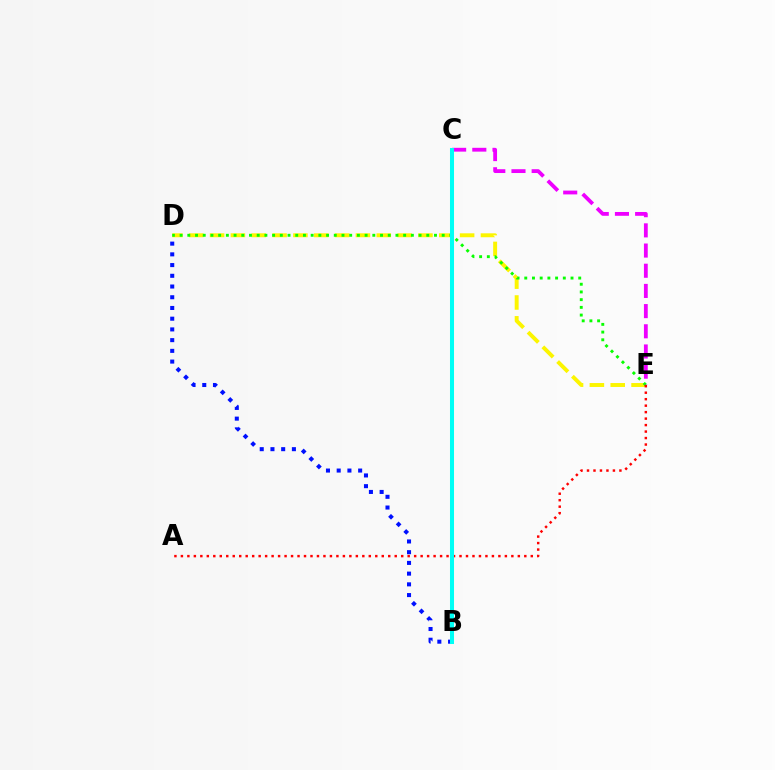{('D', 'E'): [{'color': '#fcf500', 'line_style': 'dashed', 'thickness': 2.83}, {'color': '#08ff00', 'line_style': 'dotted', 'thickness': 2.09}], ('A', 'E'): [{'color': '#ff0000', 'line_style': 'dotted', 'thickness': 1.76}], ('B', 'D'): [{'color': '#0010ff', 'line_style': 'dotted', 'thickness': 2.91}], ('C', 'E'): [{'color': '#ee00ff', 'line_style': 'dashed', 'thickness': 2.74}], ('B', 'C'): [{'color': '#00fff6', 'line_style': 'solid', 'thickness': 2.9}]}